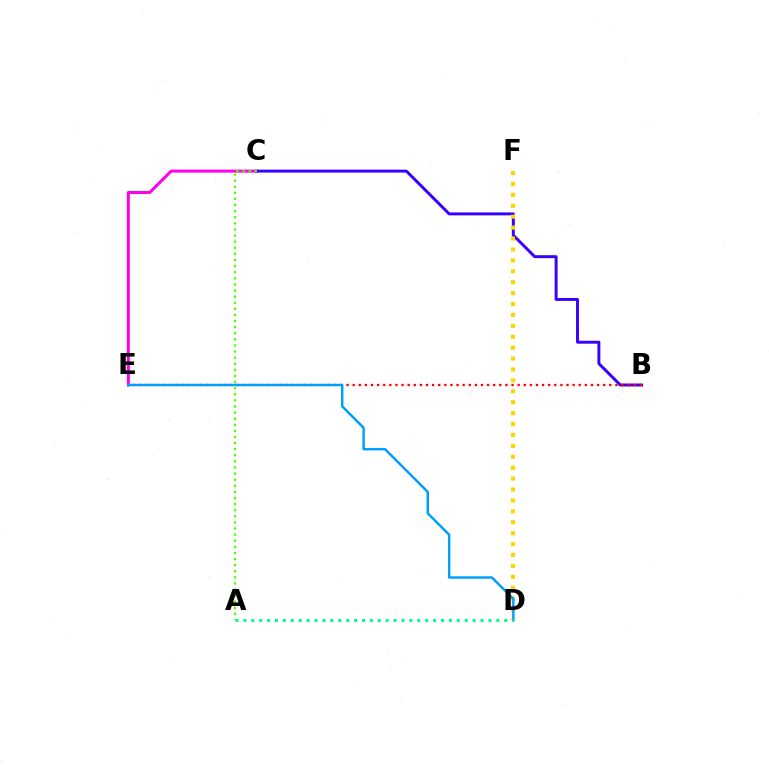{('C', 'E'): [{'color': '#ff00ed', 'line_style': 'solid', 'thickness': 2.16}], ('B', 'C'): [{'color': '#3700ff', 'line_style': 'solid', 'thickness': 2.12}], ('D', 'F'): [{'color': '#ffd500', 'line_style': 'dotted', 'thickness': 2.97}], ('B', 'E'): [{'color': '#ff0000', 'line_style': 'dotted', 'thickness': 1.66}], ('D', 'E'): [{'color': '#009eff', 'line_style': 'solid', 'thickness': 1.76}], ('A', 'D'): [{'color': '#00ff86', 'line_style': 'dotted', 'thickness': 2.15}], ('A', 'C'): [{'color': '#4fff00', 'line_style': 'dotted', 'thickness': 1.66}]}